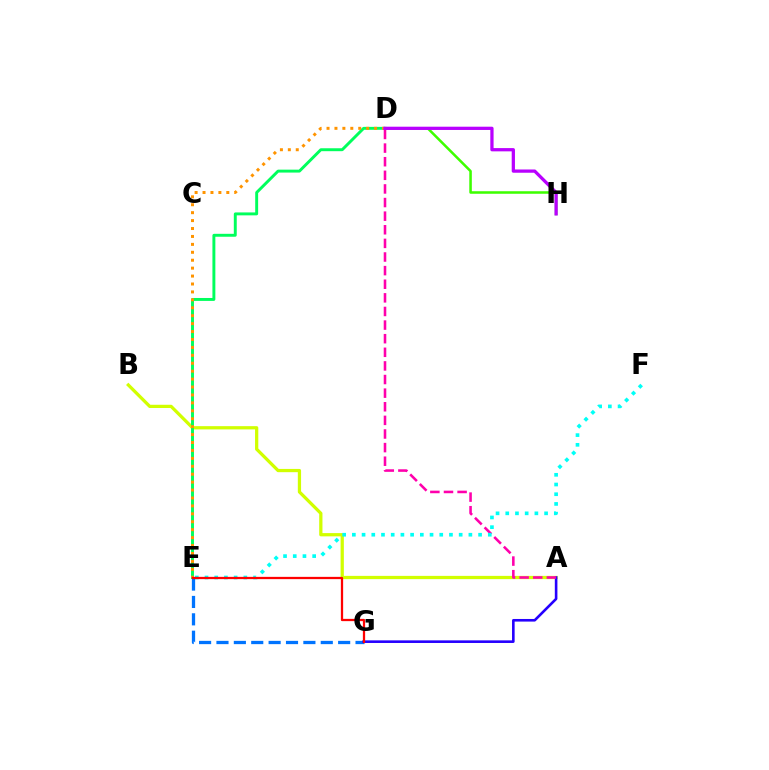{('D', 'H'): [{'color': '#3dff00', 'line_style': 'solid', 'thickness': 1.83}, {'color': '#b900ff', 'line_style': 'solid', 'thickness': 2.35}], ('A', 'B'): [{'color': '#d1ff00', 'line_style': 'solid', 'thickness': 2.34}], ('E', 'G'): [{'color': '#0074ff', 'line_style': 'dashed', 'thickness': 2.36}, {'color': '#ff0000', 'line_style': 'solid', 'thickness': 1.63}], ('A', 'G'): [{'color': '#2500ff', 'line_style': 'solid', 'thickness': 1.88}], ('D', 'E'): [{'color': '#00ff5c', 'line_style': 'solid', 'thickness': 2.11}, {'color': '#ff9400', 'line_style': 'dotted', 'thickness': 2.15}], ('A', 'D'): [{'color': '#ff00ac', 'line_style': 'dashed', 'thickness': 1.85}], ('E', 'F'): [{'color': '#00fff6', 'line_style': 'dotted', 'thickness': 2.64}]}